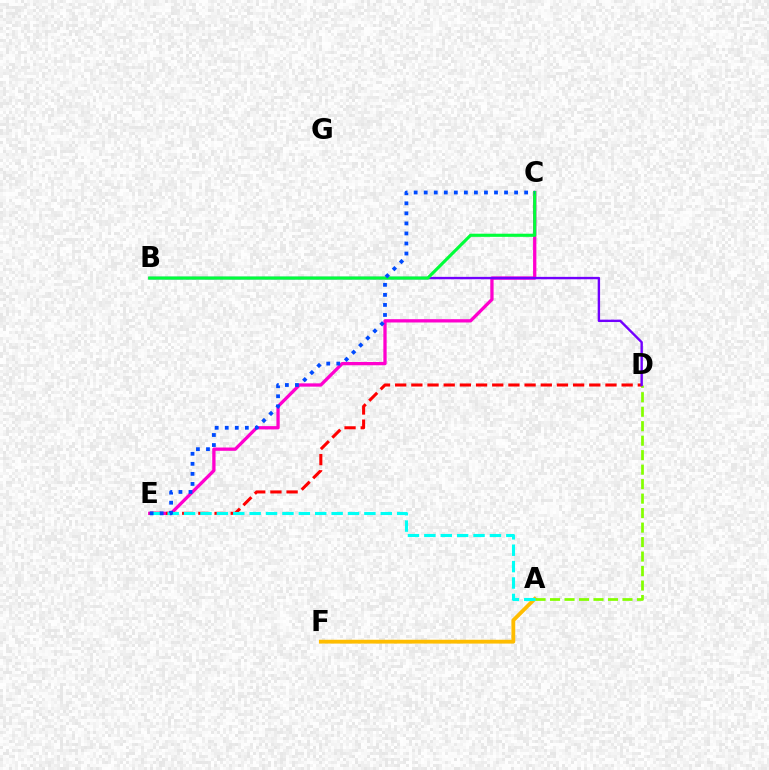{('A', 'F'): [{'color': '#ffbd00', 'line_style': 'solid', 'thickness': 2.76}], ('A', 'D'): [{'color': '#84ff00', 'line_style': 'dashed', 'thickness': 1.97}], ('C', 'E'): [{'color': '#ff00cf', 'line_style': 'solid', 'thickness': 2.37}, {'color': '#004bff', 'line_style': 'dotted', 'thickness': 2.73}], ('D', 'E'): [{'color': '#ff0000', 'line_style': 'dashed', 'thickness': 2.2}], ('B', 'D'): [{'color': '#7200ff', 'line_style': 'solid', 'thickness': 1.72}], ('A', 'E'): [{'color': '#00fff6', 'line_style': 'dashed', 'thickness': 2.23}], ('B', 'C'): [{'color': '#00ff39', 'line_style': 'solid', 'thickness': 2.26}]}